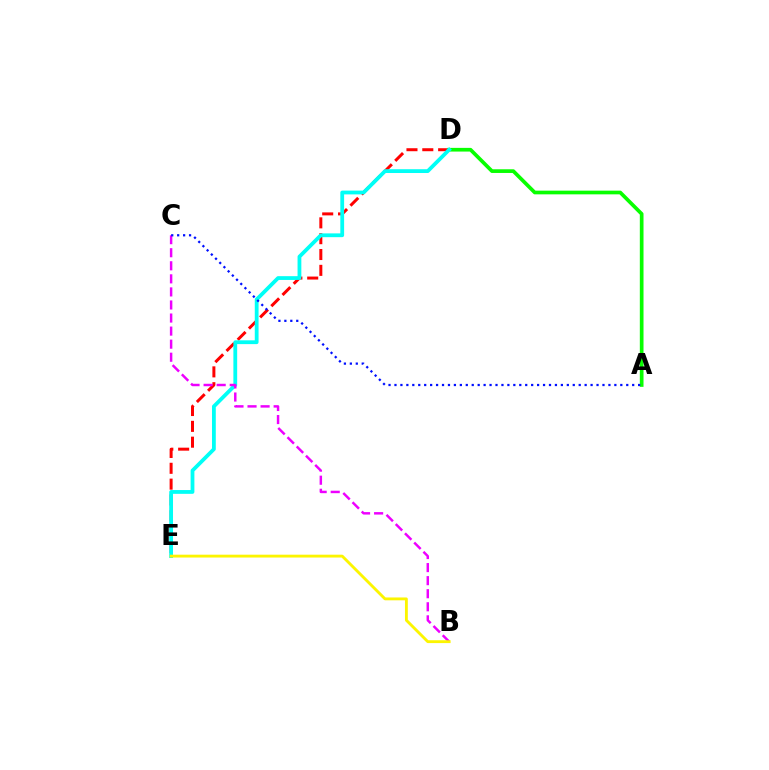{('D', 'E'): [{'color': '#ff0000', 'line_style': 'dashed', 'thickness': 2.15}, {'color': '#00fff6', 'line_style': 'solid', 'thickness': 2.73}], ('A', 'D'): [{'color': '#08ff00', 'line_style': 'solid', 'thickness': 2.66}], ('B', 'C'): [{'color': '#ee00ff', 'line_style': 'dashed', 'thickness': 1.77}], ('A', 'C'): [{'color': '#0010ff', 'line_style': 'dotted', 'thickness': 1.61}], ('B', 'E'): [{'color': '#fcf500', 'line_style': 'solid', 'thickness': 2.05}]}